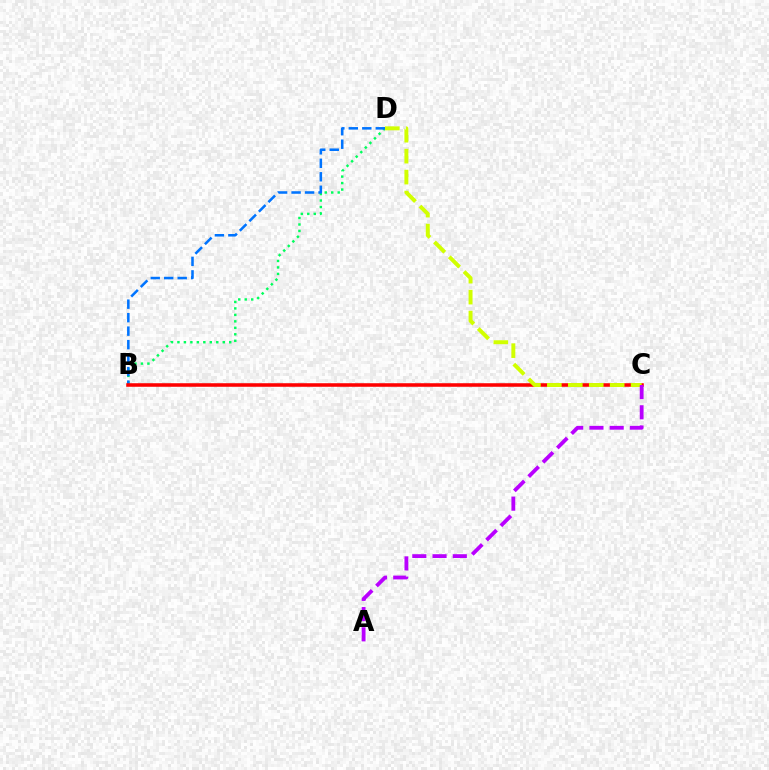{('B', 'D'): [{'color': '#00ff5c', 'line_style': 'dotted', 'thickness': 1.76}, {'color': '#0074ff', 'line_style': 'dashed', 'thickness': 1.83}], ('B', 'C'): [{'color': '#ff0000', 'line_style': 'solid', 'thickness': 2.55}], ('C', 'D'): [{'color': '#d1ff00', 'line_style': 'dashed', 'thickness': 2.85}], ('A', 'C'): [{'color': '#b900ff', 'line_style': 'dashed', 'thickness': 2.75}]}